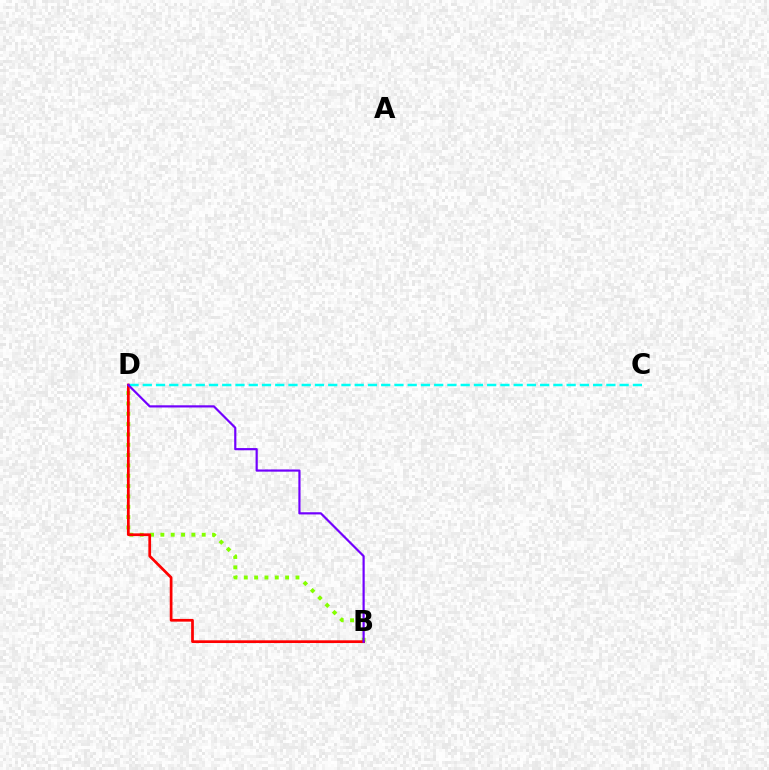{('B', 'D'): [{'color': '#84ff00', 'line_style': 'dotted', 'thickness': 2.81}, {'color': '#ff0000', 'line_style': 'solid', 'thickness': 1.96}, {'color': '#7200ff', 'line_style': 'solid', 'thickness': 1.58}], ('C', 'D'): [{'color': '#00fff6', 'line_style': 'dashed', 'thickness': 1.8}]}